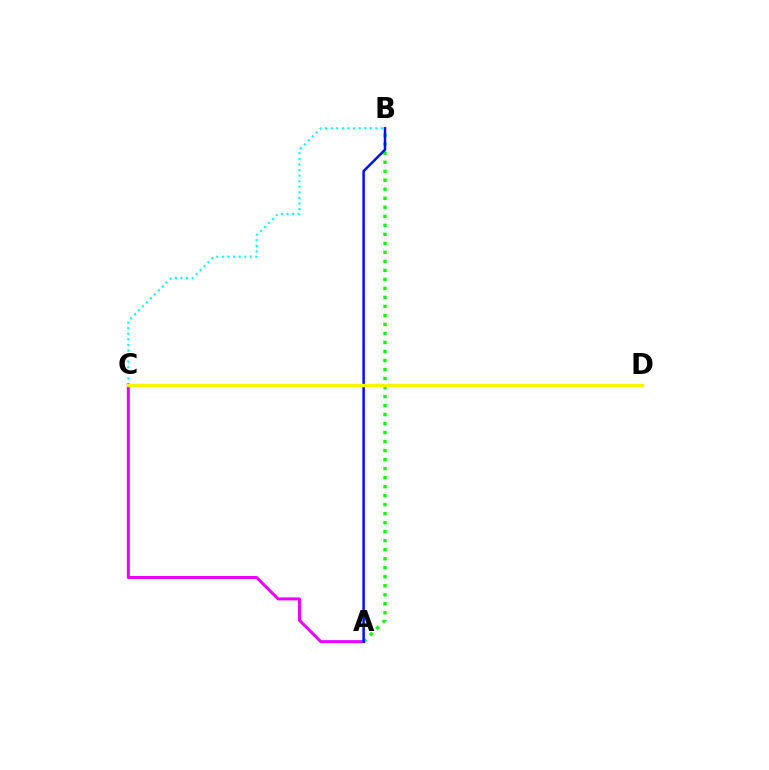{('B', 'C'): [{'color': '#00fff6', 'line_style': 'dotted', 'thickness': 1.52}], ('A', 'C'): [{'color': '#ee00ff', 'line_style': 'solid', 'thickness': 2.17}], ('A', 'B'): [{'color': '#08ff00', 'line_style': 'dotted', 'thickness': 2.45}, {'color': '#0010ff', 'line_style': 'solid', 'thickness': 1.81}], ('C', 'D'): [{'color': '#ff0000', 'line_style': 'solid', 'thickness': 1.98}, {'color': '#fcf500', 'line_style': 'solid', 'thickness': 2.42}]}